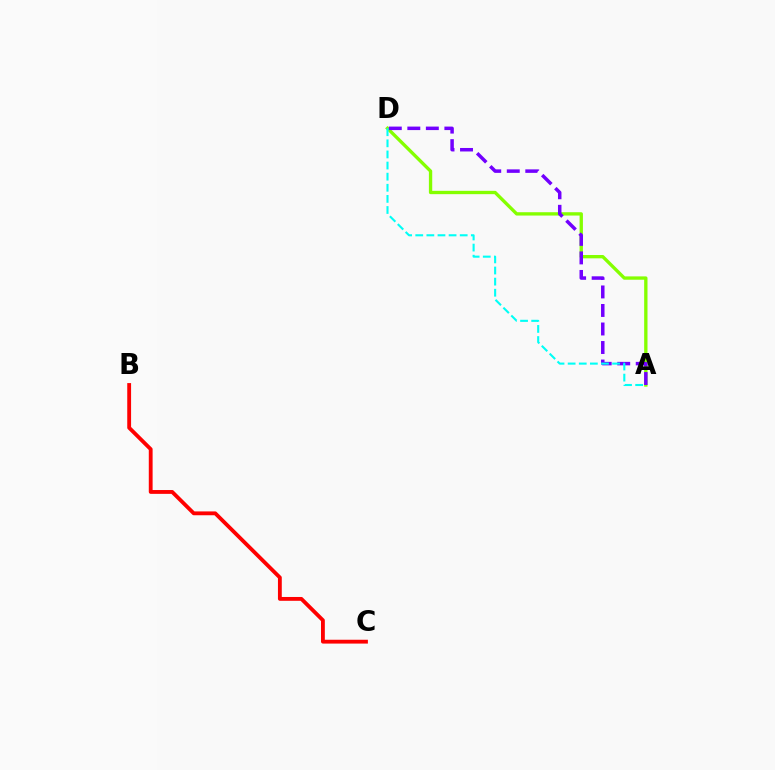{('B', 'C'): [{'color': '#ff0000', 'line_style': 'solid', 'thickness': 2.76}], ('A', 'D'): [{'color': '#84ff00', 'line_style': 'solid', 'thickness': 2.4}, {'color': '#7200ff', 'line_style': 'dashed', 'thickness': 2.52}, {'color': '#00fff6', 'line_style': 'dashed', 'thickness': 1.51}]}